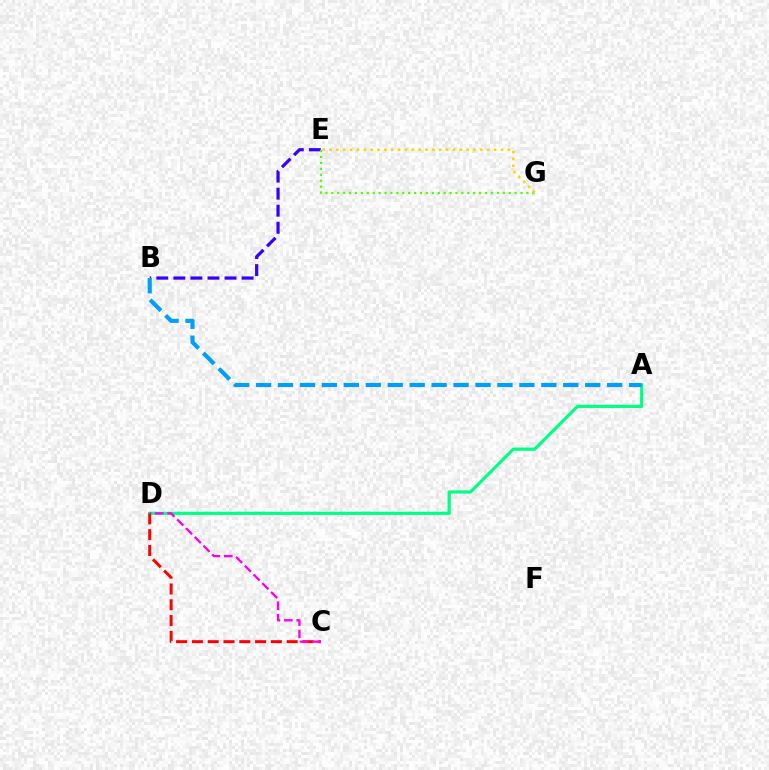{('A', 'D'): [{'color': '#00ff86', 'line_style': 'solid', 'thickness': 2.29}], ('B', 'E'): [{'color': '#3700ff', 'line_style': 'dashed', 'thickness': 2.32}], ('E', 'G'): [{'color': '#4fff00', 'line_style': 'dotted', 'thickness': 1.61}, {'color': '#ffd500', 'line_style': 'dotted', 'thickness': 1.86}], ('C', 'D'): [{'color': '#ff0000', 'line_style': 'dashed', 'thickness': 2.15}, {'color': '#ff00ed', 'line_style': 'dashed', 'thickness': 1.68}], ('A', 'B'): [{'color': '#009eff', 'line_style': 'dashed', 'thickness': 2.98}]}